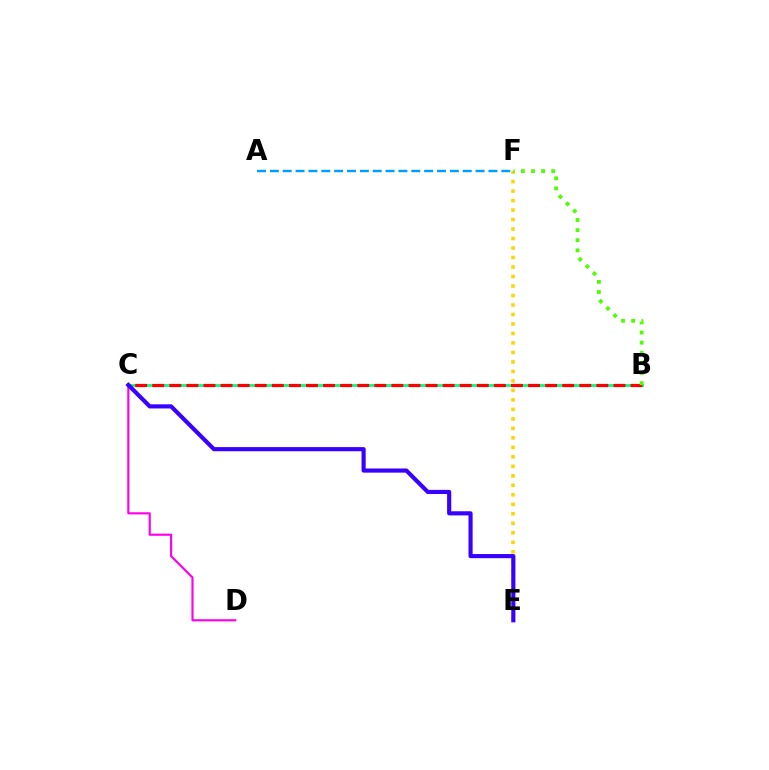{('B', 'C'): [{'color': '#00ff86', 'line_style': 'solid', 'thickness': 2.03}, {'color': '#ff0000', 'line_style': 'dashed', 'thickness': 2.32}], ('E', 'F'): [{'color': '#ffd500', 'line_style': 'dotted', 'thickness': 2.58}], ('A', 'F'): [{'color': '#009eff', 'line_style': 'dashed', 'thickness': 1.75}], ('C', 'D'): [{'color': '#ff00ed', 'line_style': 'solid', 'thickness': 1.55}], ('B', 'F'): [{'color': '#4fff00', 'line_style': 'dotted', 'thickness': 2.75}], ('C', 'E'): [{'color': '#3700ff', 'line_style': 'solid', 'thickness': 2.98}]}